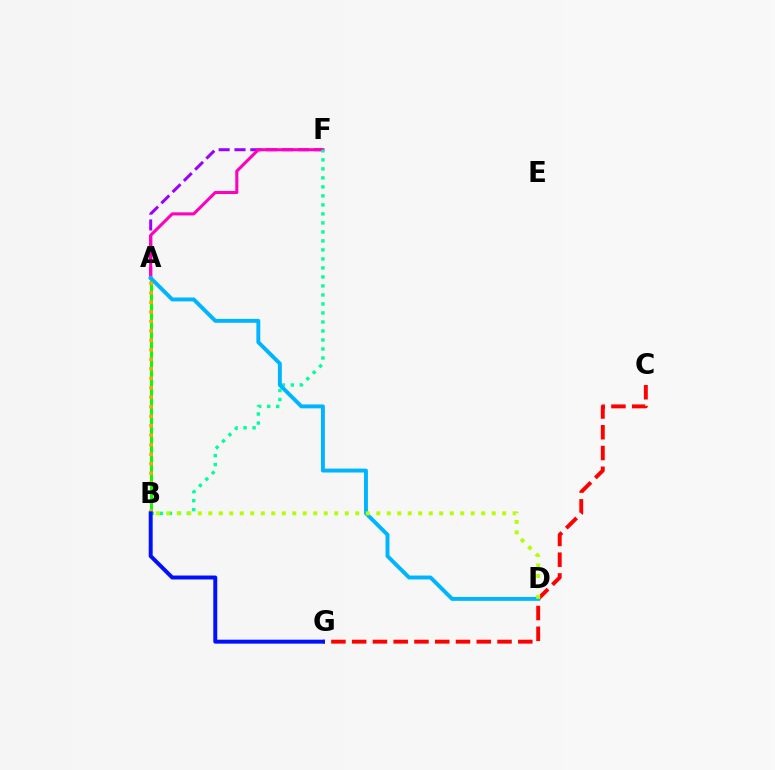{('A', 'F'): [{'color': '#9b00ff', 'line_style': 'dashed', 'thickness': 2.15}, {'color': '#ff00bd', 'line_style': 'solid', 'thickness': 2.21}], ('C', 'G'): [{'color': '#ff0000', 'line_style': 'dashed', 'thickness': 2.82}], ('A', 'B'): [{'color': '#08ff00', 'line_style': 'solid', 'thickness': 2.16}, {'color': '#ffa500', 'line_style': 'dotted', 'thickness': 2.58}], ('B', 'F'): [{'color': '#00ff9d', 'line_style': 'dotted', 'thickness': 2.45}], ('A', 'D'): [{'color': '#00b5ff', 'line_style': 'solid', 'thickness': 2.82}], ('B', 'D'): [{'color': '#b3ff00', 'line_style': 'dotted', 'thickness': 2.85}], ('B', 'G'): [{'color': '#0010ff', 'line_style': 'solid', 'thickness': 2.85}]}